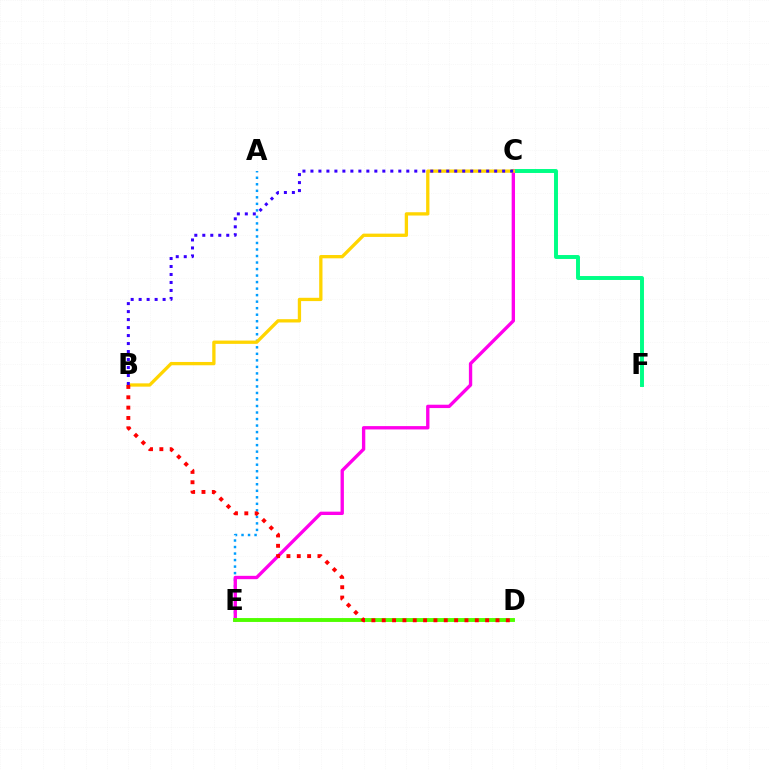{('C', 'F'): [{'color': '#00ff86', 'line_style': 'solid', 'thickness': 2.83}], ('A', 'E'): [{'color': '#009eff', 'line_style': 'dotted', 'thickness': 1.77}], ('C', 'E'): [{'color': '#ff00ed', 'line_style': 'solid', 'thickness': 2.41}], ('B', 'C'): [{'color': '#ffd500', 'line_style': 'solid', 'thickness': 2.38}, {'color': '#3700ff', 'line_style': 'dotted', 'thickness': 2.17}], ('D', 'E'): [{'color': '#4fff00', 'line_style': 'solid', 'thickness': 2.8}], ('B', 'D'): [{'color': '#ff0000', 'line_style': 'dotted', 'thickness': 2.81}]}